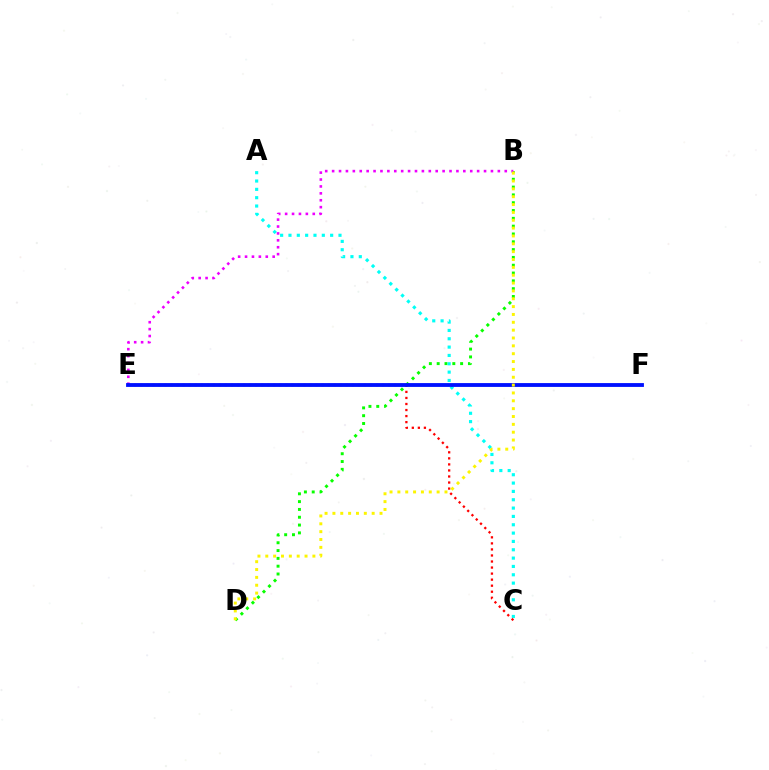{('B', 'D'): [{'color': '#08ff00', 'line_style': 'dotted', 'thickness': 2.12}, {'color': '#fcf500', 'line_style': 'dotted', 'thickness': 2.13}], ('A', 'C'): [{'color': '#00fff6', 'line_style': 'dotted', 'thickness': 2.27}], ('B', 'E'): [{'color': '#ee00ff', 'line_style': 'dotted', 'thickness': 1.88}], ('C', 'E'): [{'color': '#ff0000', 'line_style': 'dotted', 'thickness': 1.64}], ('E', 'F'): [{'color': '#0010ff', 'line_style': 'solid', 'thickness': 2.76}]}